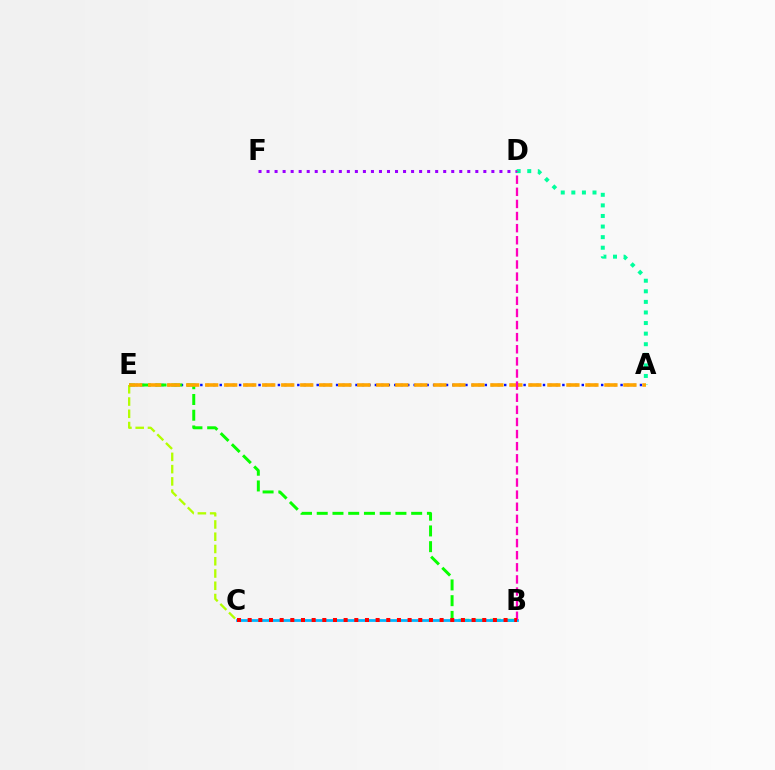{('D', 'F'): [{'color': '#9b00ff', 'line_style': 'dotted', 'thickness': 2.18}], ('C', 'E'): [{'color': '#b3ff00', 'line_style': 'dashed', 'thickness': 1.67}], ('A', 'D'): [{'color': '#00ff9d', 'line_style': 'dotted', 'thickness': 2.88}], ('A', 'E'): [{'color': '#0010ff', 'line_style': 'dotted', 'thickness': 1.76}, {'color': '#ffa500', 'line_style': 'dashed', 'thickness': 2.58}], ('B', 'E'): [{'color': '#08ff00', 'line_style': 'dashed', 'thickness': 2.14}], ('B', 'C'): [{'color': '#00b5ff', 'line_style': 'solid', 'thickness': 2.0}, {'color': '#ff0000', 'line_style': 'dotted', 'thickness': 2.9}], ('B', 'D'): [{'color': '#ff00bd', 'line_style': 'dashed', 'thickness': 1.65}]}